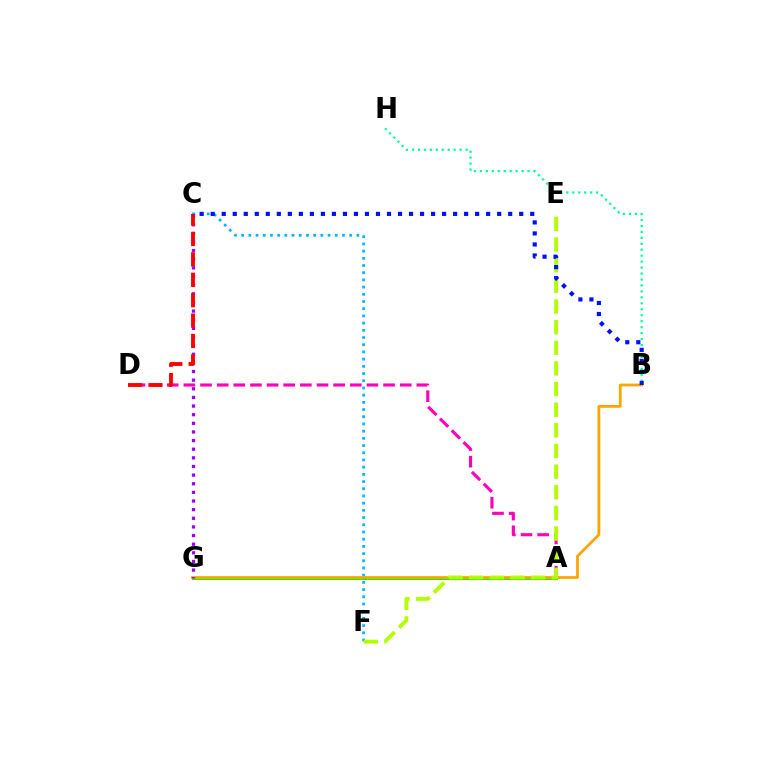{('A', 'D'): [{'color': '#ff00bd', 'line_style': 'dashed', 'thickness': 2.26}], ('C', 'F'): [{'color': '#00b5ff', 'line_style': 'dotted', 'thickness': 1.96}], ('B', 'H'): [{'color': '#00ff9d', 'line_style': 'dotted', 'thickness': 1.62}], ('A', 'G'): [{'color': '#08ff00', 'line_style': 'solid', 'thickness': 2.15}], ('B', 'G'): [{'color': '#ffa500', 'line_style': 'solid', 'thickness': 2.0}], ('E', 'F'): [{'color': '#b3ff00', 'line_style': 'dashed', 'thickness': 2.8}], ('C', 'G'): [{'color': '#9b00ff', 'line_style': 'dotted', 'thickness': 2.35}], ('C', 'D'): [{'color': '#ff0000', 'line_style': 'dashed', 'thickness': 2.77}], ('B', 'C'): [{'color': '#0010ff', 'line_style': 'dotted', 'thickness': 2.99}]}